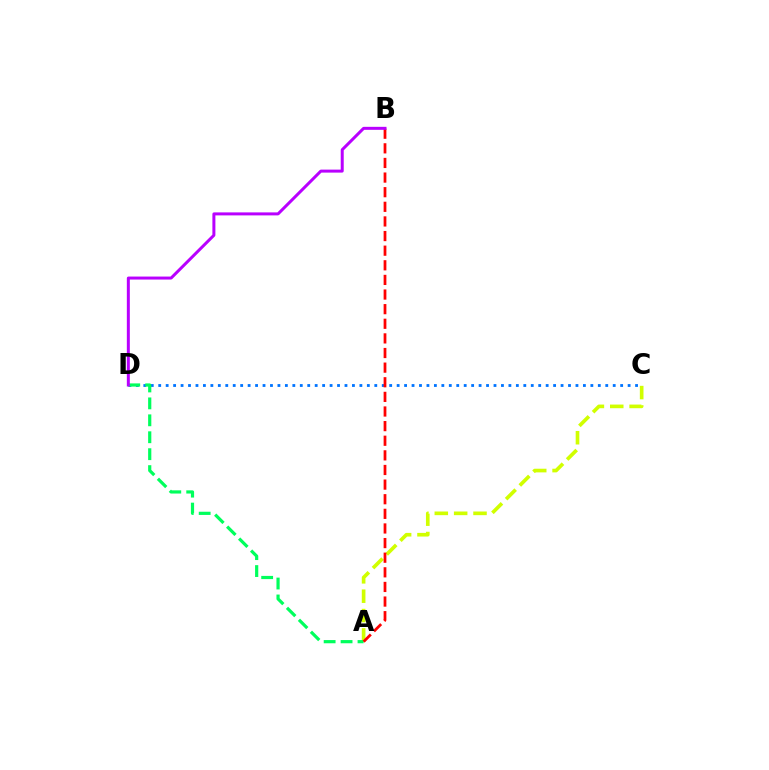{('C', 'D'): [{'color': '#0074ff', 'line_style': 'dotted', 'thickness': 2.02}], ('A', 'C'): [{'color': '#d1ff00', 'line_style': 'dashed', 'thickness': 2.63}], ('A', 'D'): [{'color': '#00ff5c', 'line_style': 'dashed', 'thickness': 2.3}], ('A', 'B'): [{'color': '#ff0000', 'line_style': 'dashed', 'thickness': 1.99}], ('B', 'D'): [{'color': '#b900ff', 'line_style': 'solid', 'thickness': 2.16}]}